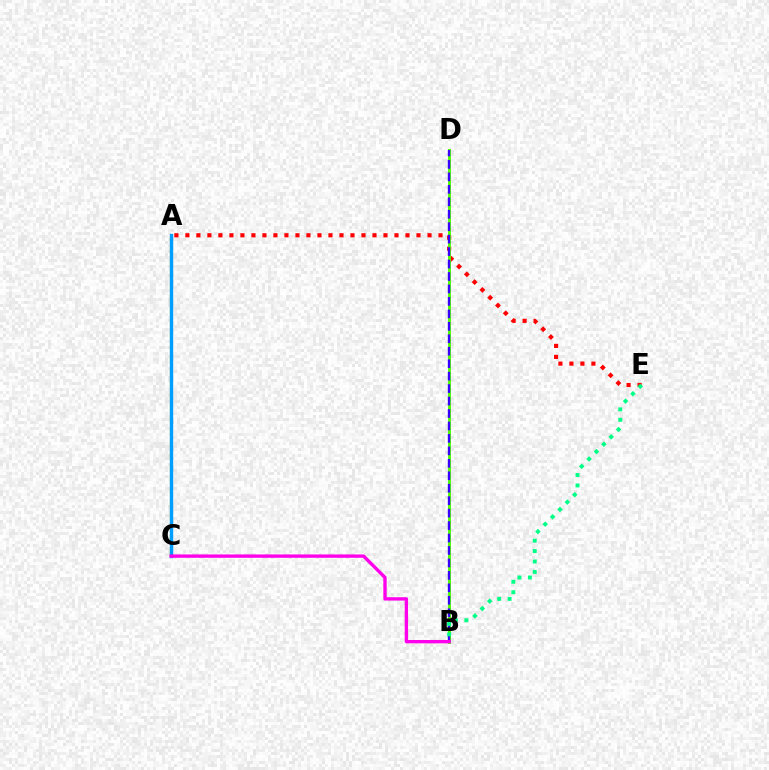{('A', 'E'): [{'color': '#ff0000', 'line_style': 'dotted', 'thickness': 2.99}], ('B', 'D'): [{'color': '#4fff00', 'line_style': 'solid', 'thickness': 2.1}, {'color': '#3700ff', 'line_style': 'dashed', 'thickness': 1.69}], ('A', 'C'): [{'color': '#ffd500', 'line_style': 'dashed', 'thickness': 1.64}, {'color': '#009eff', 'line_style': 'solid', 'thickness': 2.46}], ('B', 'C'): [{'color': '#ff00ed', 'line_style': 'solid', 'thickness': 2.42}], ('B', 'E'): [{'color': '#00ff86', 'line_style': 'dotted', 'thickness': 2.83}]}